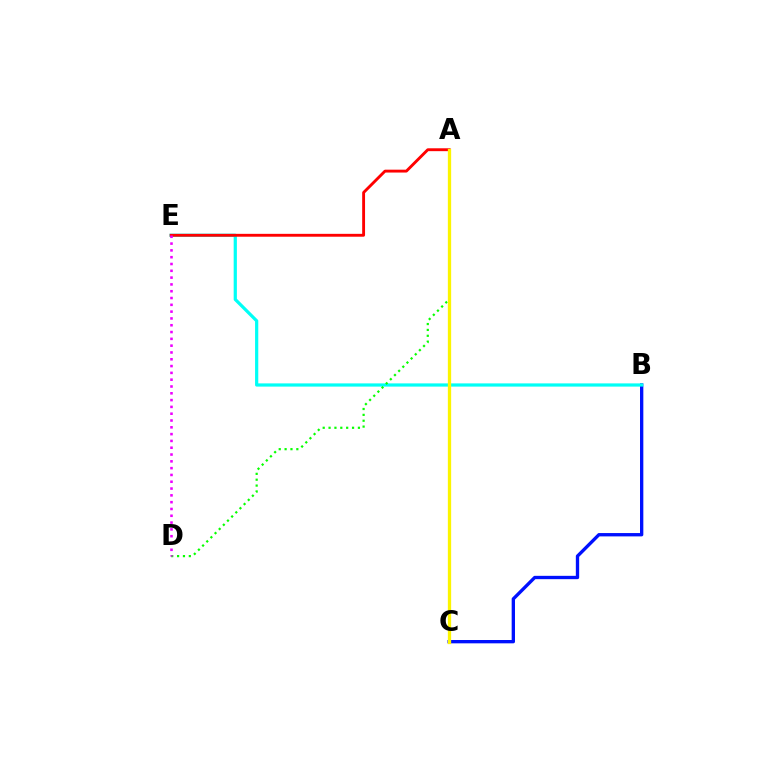{('B', 'C'): [{'color': '#0010ff', 'line_style': 'solid', 'thickness': 2.4}], ('B', 'E'): [{'color': '#00fff6', 'line_style': 'solid', 'thickness': 2.32}], ('A', 'E'): [{'color': '#ff0000', 'line_style': 'solid', 'thickness': 2.07}], ('A', 'D'): [{'color': '#08ff00', 'line_style': 'dotted', 'thickness': 1.59}], ('A', 'C'): [{'color': '#fcf500', 'line_style': 'solid', 'thickness': 2.38}], ('D', 'E'): [{'color': '#ee00ff', 'line_style': 'dotted', 'thickness': 1.85}]}